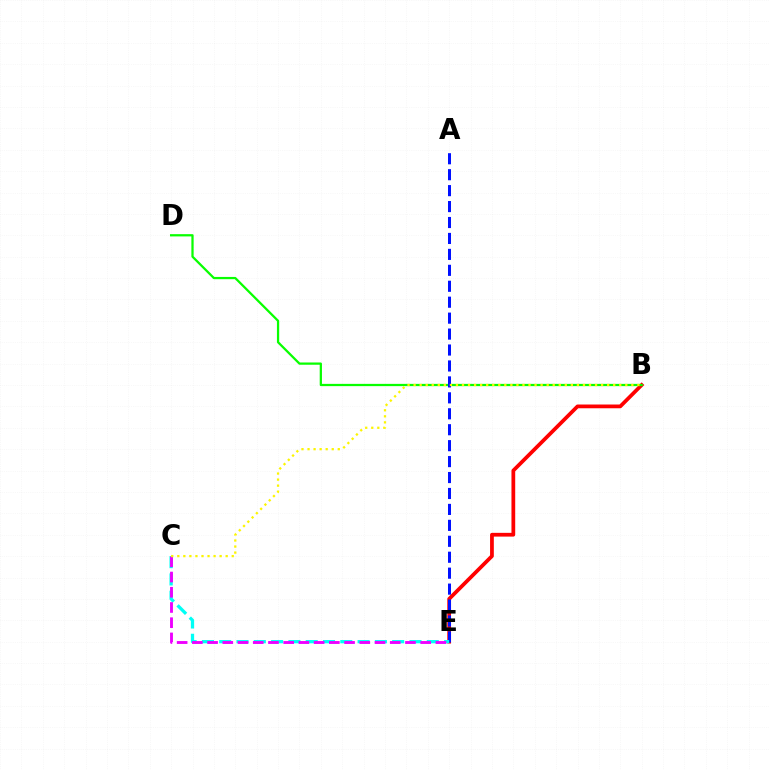{('B', 'E'): [{'color': '#ff0000', 'line_style': 'solid', 'thickness': 2.7}], ('B', 'D'): [{'color': '#08ff00', 'line_style': 'solid', 'thickness': 1.62}], ('A', 'E'): [{'color': '#0010ff', 'line_style': 'dashed', 'thickness': 2.17}], ('C', 'E'): [{'color': '#00fff6', 'line_style': 'dashed', 'thickness': 2.35}, {'color': '#ee00ff', 'line_style': 'dashed', 'thickness': 2.07}], ('B', 'C'): [{'color': '#fcf500', 'line_style': 'dotted', 'thickness': 1.64}]}